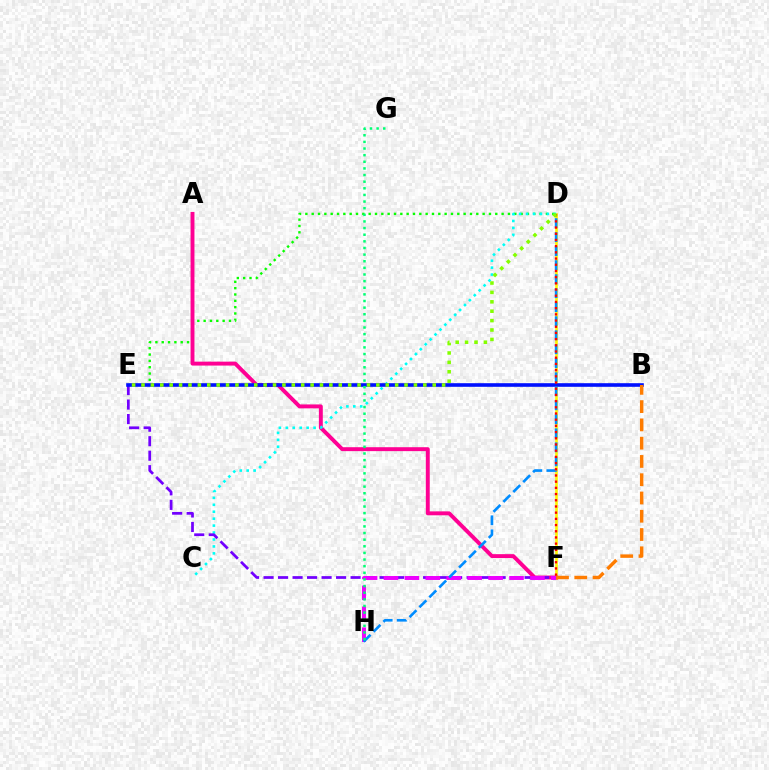{('D', 'E'): [{'color': '#08ff00', 'line_style': 'dotted', 'thickness': 1.72}, {'color': '#84ff00', 'line_style': 'dotted', 'thickness': 2.55}], ('D', 'F'): [{'color': '#fcf500', 'line_style': 'solid', 'thickness': 1.89}, {'color': '#ff0000', 'line_style': 'dotted', 'thickness': 1.68}], ('A', 'F'): [{'color': '#ff0094', 'line_style': 'solid', 'thickness': 2.82}], ('C', 'D'): [{'color': '#00fff6', 'line_style': 'dotted', 'thickness': 1.89}], ('E', 'F'): [{'color': '#7200ff', 'line_style': 'dashed', 'thickness': 1.97}], ('F', 'H'): [{'color': '#ee00ff', 'line_style': 'dashed', 'thickness': 2.84}], ('B', 'E'): [{'color': '#0010ff', 'line_style': 'solid', 'thickness': 2.6}], ('D', 'H'): [{'color': '#008cff', 'line_style': 'dashed', 'thickness': 1.9}], ('G', 'H'): [{'color': '#00ff74', 'line_style': 'dotted', 'thickness': 1.8}], ('B', 'F'): [{'color': '#ff7c00', 'line_style': 'dashed', 'thickness': 2.48}]}